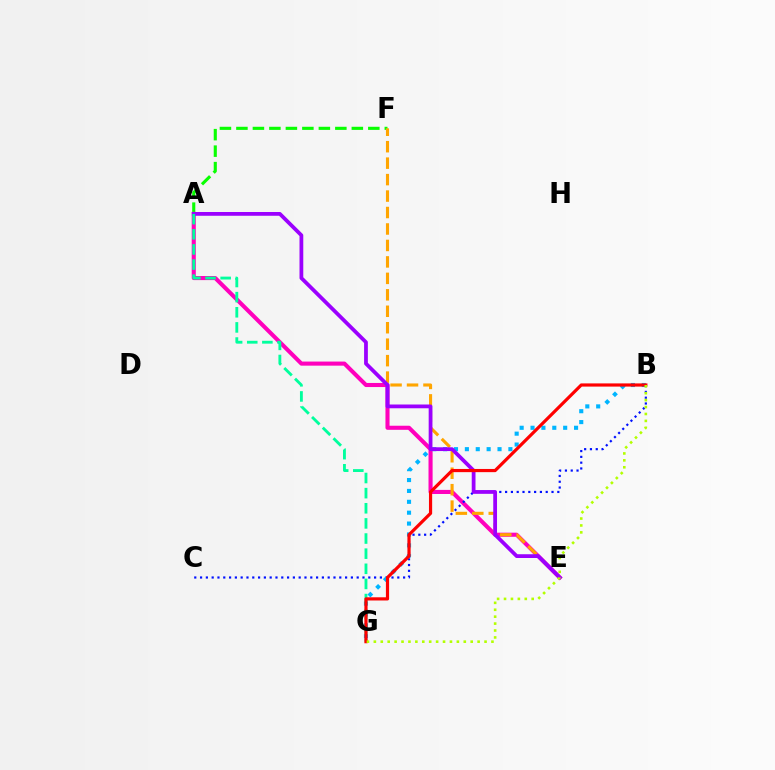{('A', 'F'): [{'color': '#08ff00', 'line_style': 'dashed', 'thickness': 2.24}], ('A', 'E'): [{'color': '#ff00bd', 'line_style': 'solid', 'thickness': 2.94}, {'color': '#9b00ff', 'line_style': 'solid', 'thickness': 2.71}], ('B', 'C'): [{'color': '#0010ff', 'line_style': 'dotted', 'thickness': 1.58}], ('B', 'G'): [{'color': '#00b5ff', 'line_style': 'dotted', 'thickness': 2.96}, {'color': '#ff0000', 'line_style': 'solid', 'thickness': 2.3}, {'color': '#b3ff00', 'line_style': 'dotted', 'thickness': 1.88}], ('E', 'F'): [{'color': '#ffa500', 'line_style': 'dashed', 'thickness': 2.24}], ('A', 'G'): [{'color': '#00ff9d', 'line_style': 'dashed', 'thickness': 2.06}]}